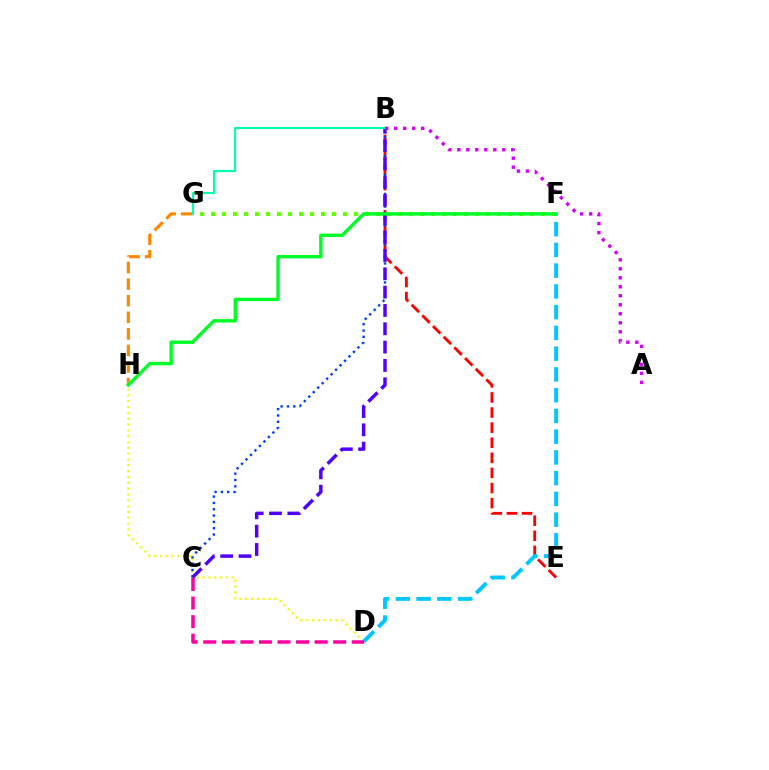{('F', 'G'): [{'color': '#66ff00', 'line_style': 'dotted', 'thickness': 2.99}], ('G', 'H'): [{'color': '#ff8800', 'line_style': 'dashed', 'thickness': 2.25}], ('D', 'H'): [{'color': '#eeff00', 'line_style': 'dotted', 'thickness': 1.58}], ('B', 'E'): [{'color': '#ff0000', 'line_style': 'dashed', 'thickness': 2.05}], ('D', 'F'): [{'color': '#00c7ff', 'line_style': 'dashed', 'thickness': 2.82}], ('C', 'D'): [{'color': '#ff00a0', 'line_style': 'dashed', 'thickness': 2.52}], ('B', 'C'): [{'color': '#003fff', 'line_style': 'dotted', 'thickness': 1.72}, {'color': '#4f00ff', 'line_style': 'dashed', 'thickness': 2.49}], ('F', 'H'): [{'color': '#00ff27', 'line_style': 'solid', 'thickness': 2.45}], ('B', 'G'): [{'color': '#00ffaf', 'line_style': 'solid', 'thickness': 1.56}], ('A', 'B'): [{'color': '#d600ff', 'line_style': 'dotted', 'thickness': 2.44}]}